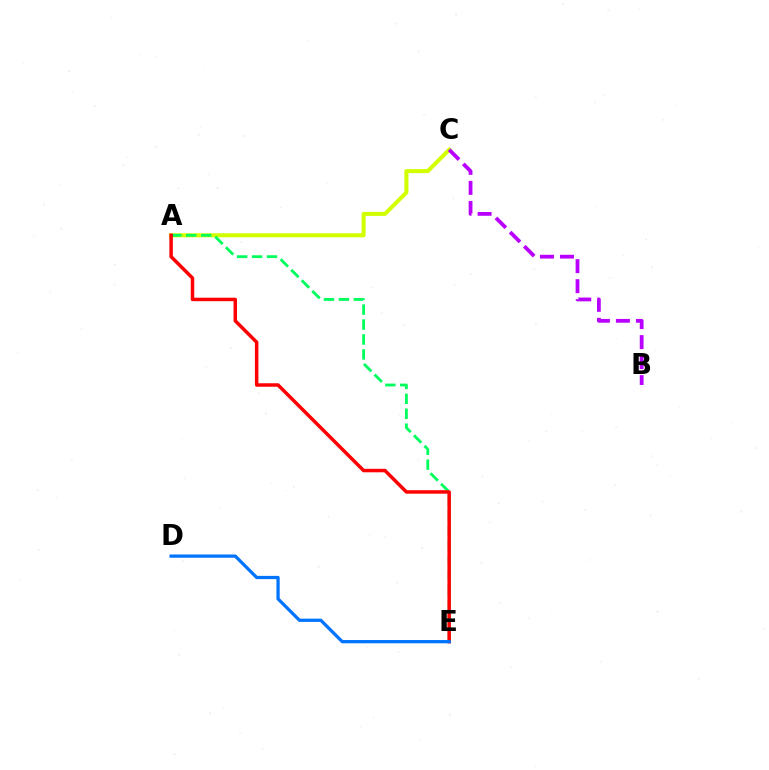{('A', 'C'): [{'color': '#d1ff00', 'line_style': 'solid', 'thickness': 2.91}], ('A', 'E'): [{'color': '#00ff5c', 'line_style': 'dashed', 'thickness': 2.03}, {'color': '#ff0000', 'line_style': 'solid', 'thickness': 2.5}], ('B', 'C'): [{'color': '#b900ff', 'line_style': 'dashed', 'thickness': 2.72}], ('D', 'E'): [{'color': '#0074ff', 'line_style': 'solid', 'thickness': 2.34}]}